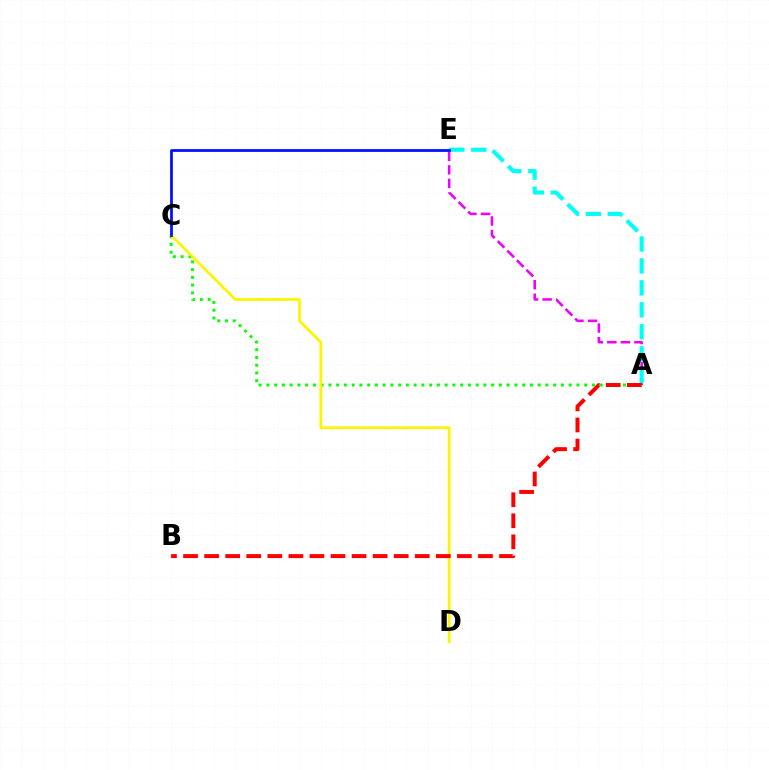{('A', 'E'): [{'color': '#ee00ff', 'line_style': 'dashed', 'thickness': 1.84}, {'color': '#00fff6', 'line_style': 'dashed', 'thickness': 2.98}], ('A', 'C'): [{'color': '#08ff00', 'line_style': 'dotted', 'thickness': 2.11}], ('C', 'D'): [{'color': '#fcf500', 'line_style': 'solid', 'thickness': 2.0}], ('C', 'E'): [{'color': '#0010ff', 'line_style': 'solid', 'thickness': 1.99}], ('A', 'B'): [{'color': '#ff0000', 'line_style': 'dashed', 'thickness': 2.86}]}